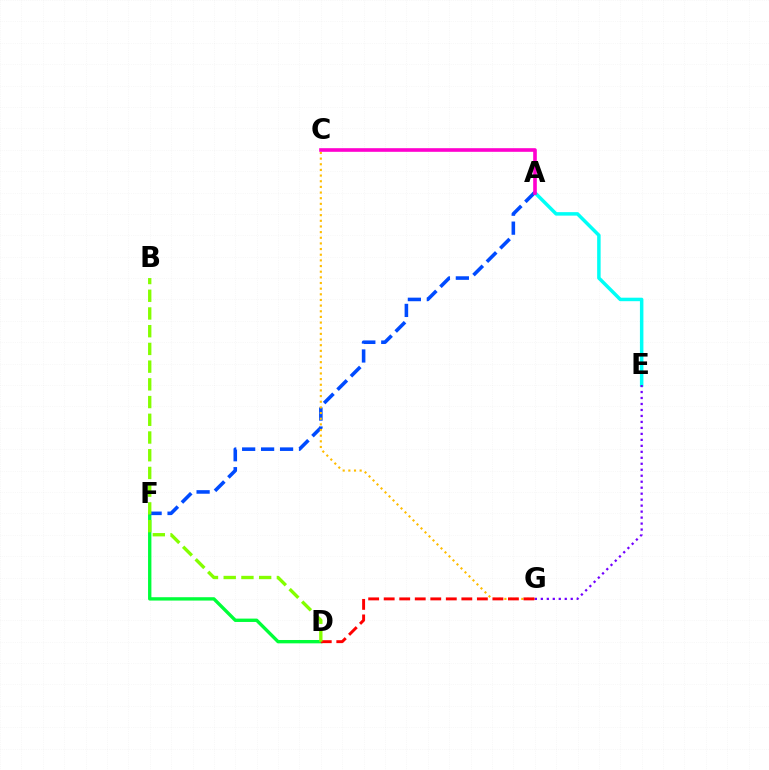{('A', 'E'): [{'color': '#00fff6', 'line_style': 'solid', 'thickness': 2.51}], ('D', 'F'): [{'color': '#00ff39', 'line_style': 'solid', 'thickness': 2.41}], ('A', 'F'): [{'color': '#004bff', 'line_style': 'dashed', 'thickness': 2.57}], ('C', 'G'): [{'color': '#ffbd00', 'line_style': 'dotted', 'thickness': 1.54}], ('D', 'G'): [{'color': '#ff0000', 'line_style': 'dashed', 'thickness': 2.11}], ('E', 'G'): [{'color': '#7200ff', 'line_style': 'dotted', 'thickness': 1.62}], ('B', 'D'): [{'color': '#84ff00', 'line_style': 'dashed', 'thickness': 2.41}], ('A', 'C'): [{'color': '#ff00cf', 'line_style': 'solid', 'thickness': 2.61}]}